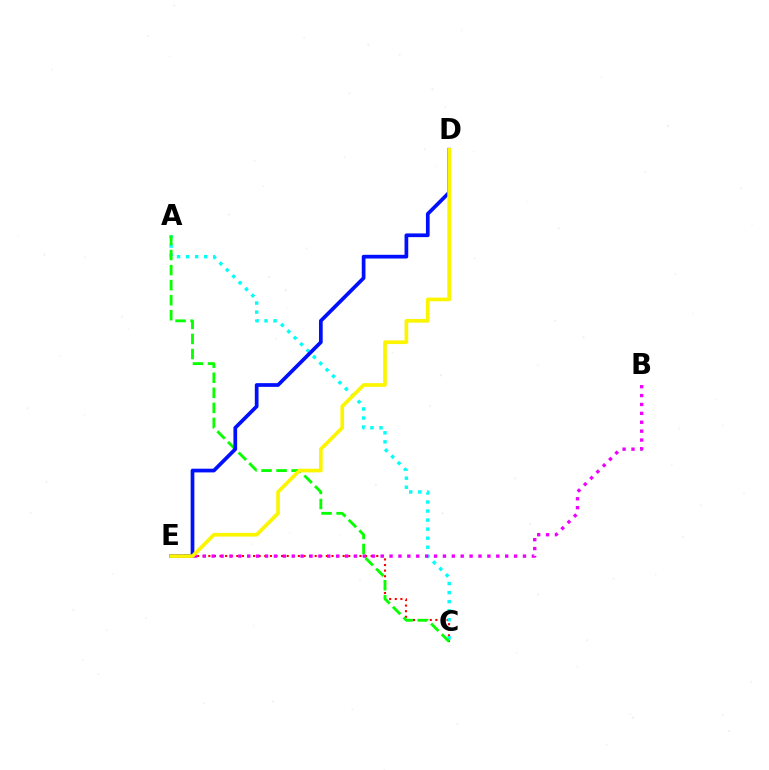{('C', 'E'): [{'color': '#ff0000', 'line_style': 'dotted', 'thickness': 1.52}], ('A', 'C'): [{'color': '#00fff6', 'line_style': 'dotted', 'thickness': 2.46}, {'color': '#08ff00', 'line_style': 'dashed', 'thickness': 2.04}], ('B', 'E'): [{'color': '#ee00ff', 'line_style': 'dotted', 'thickness': 2.42}], ('D', 'E'): [{'color': '#0010ff', 'line_style': 'solid', 'thickness': 2.67}, {'color': '#fcf500', 'line_style': 'solid', 'thickness': 2.65}]}